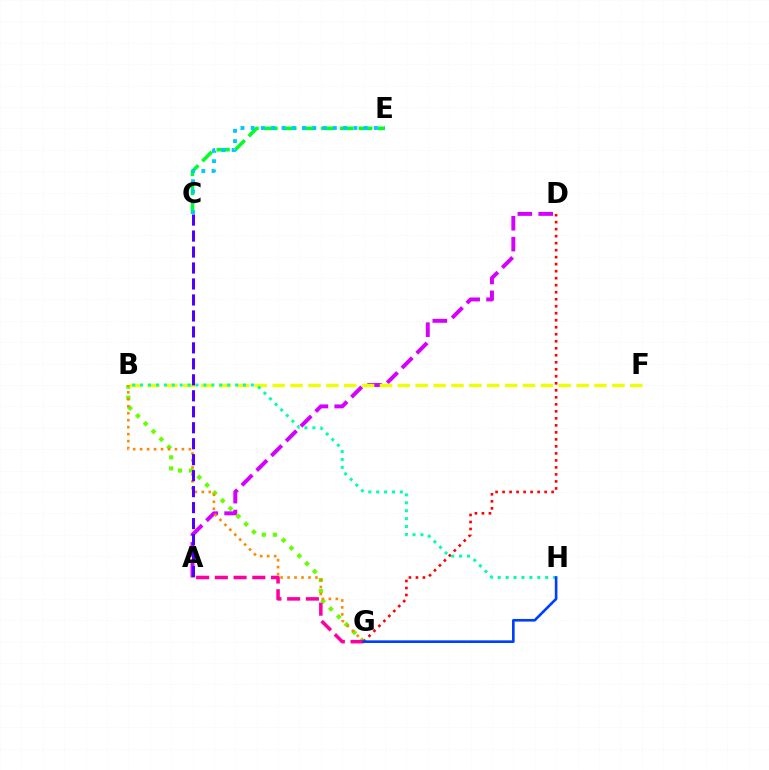{('B', 'G'): [{'color': '#66ff00', 'line_style': 'dotted', 'thickness': 3.0}, {'color': '#ff8800', 'line_style': 'dotted', 'thickness': 1.89}], ('A', 'D'): [{'color': '#d600ff', 'line_style': 'dashed', 'thickness': 2.83}], ('B', 'F'): [{'color': '#eeff00', 'line_style': 'dashed', 'thickness': 2.43}], ('C', 'E'): [{'color': '#00ff27', 'line_style': 'dashed', 'thickness': 2.57}, {'color': '#00c7ff', 'line_style': 'dotted', 'thickness': 2.79}], ('D', 'G'): [{'color': '#ff0000', 'line_style': 'dotted', 'thickness': 1.9}], ('B', 'H'): [{'color': '#00ffaf', 'line_style': 'dotted', 'thickness': 2.15}], ('A', 'C'): [{'color': '#4f00ff', 'line_style': 'dashed', 'thickness': 2.17}], ('A', 'G'): [{'color': '#ff00a0', 'line_style': 'dashed', 'thickness': 2.55}], ('G', 'H'): [{'color': '#003fff', 'line_style': 'solid', 'thickness': 1.89}]}